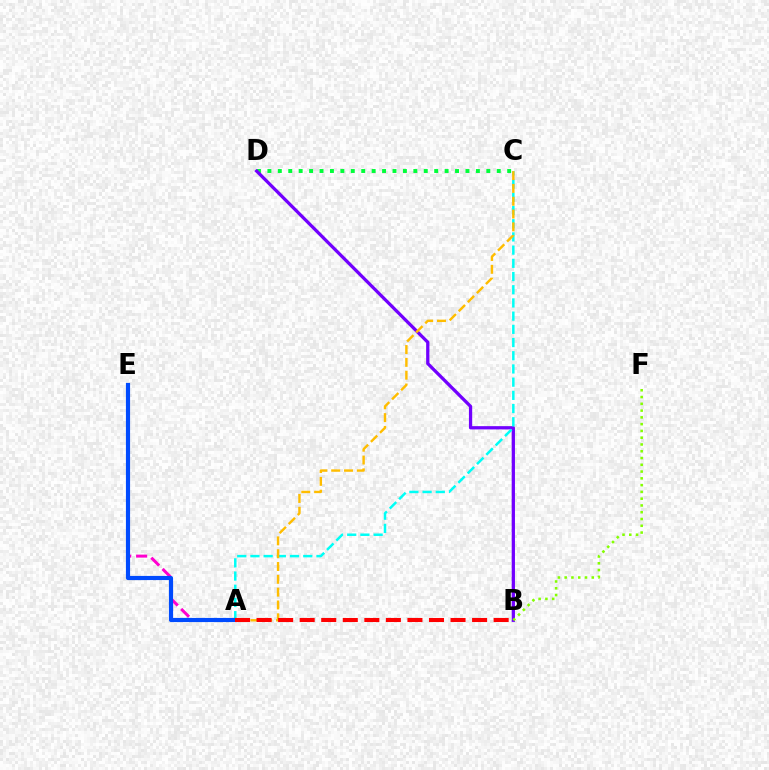{('A', 'E'): [{'color': '#ff00cf', 'line_style': 'dashed', 'thickness': 2.16}, {'color': '#004bff', 'line_style': 'solid', 'thickness': 2.99}], ('C', 'D'): [{'color': '#00ff39', 'line_style': 'dotted', 'thickness': 2.83}], ('B', 'D'): [{'color': '#7200ff', 'line_style': 'solid', 'thickness': 2.35}], ('B', 'F'): [{'color': '#84ff00', 'line_style': 'dotted', 'thickness': 1.84}], ('A', 'C'): [{'color': '#00fff6', 'line_style': 'dashed', 'thickness': 1.79}, {'color': '#ffbd00', 'line_style': 'dashed', 'thickness': 1.74}], ('A', 'B'): [{'color': '#ff0000', 'line_style': 'dashed', 'thickness': 2.93}]}